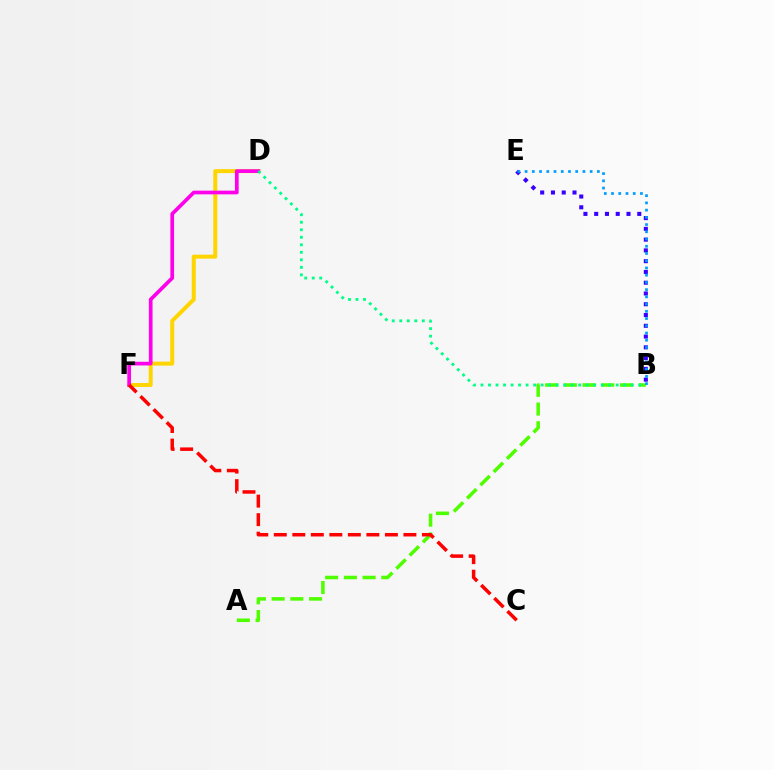{('B', 'E'): [{'color': '#3700ff', 'line_style': 'dotted', 'thickness': 2.93}, {'color': '#009eff', 'line_style': 'dotted', 'thickness': 1.96}], ('A', 'B'): [{'color': '#4fff00', 'line_style': 'dashed', 'thickness': 2.54}], ('D', 'F'): [{'color': '#ffd500', 'line_style': 'solid', 'thickness': 2.87}, {'color': '#ff00ed', 'line_style': 'solid', 'thickness': 2.66}], ('B', 'D'): [{'color': '#00ff86', 'line_style': 'dotted', 'thickness': 2.04}], ('C', 'F'): [{'color': '#ff0000', 'line_style': 'dashed', 'thickness': 2.52}]}